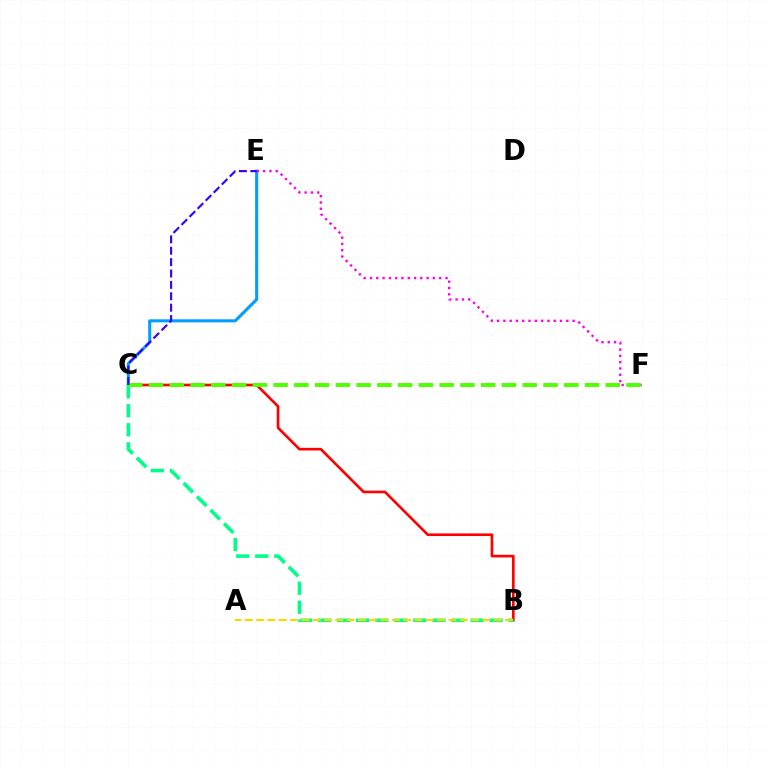{('B', 'C'): [{'color': '#ff0000', 'line_style': 'solid', 'thickness': 1.9}, {'color': '#00ff86', 'line_style': 'dashed', 'thickness': 2.59}], ('C', 'E'): [{'color': '#009eff', 'line_style': 'solid', 'thickness': 2.21}, {'color': '#3700ff', 'line_style': 'dashed', 'thickness': 1.55}], ('E', 'F'): [{'color': '#ff00ed', 'line_style': 'dotted', 'thickness': 1.71}], ('C', 'F'): [{'color': '#4fff00', 'line_style': 'dashed', 'thickness': 2.82}], ('A', 'B'): [{'color': '#ffd500', 'line_style': 'dashed', 'thickness': 1.54}]}